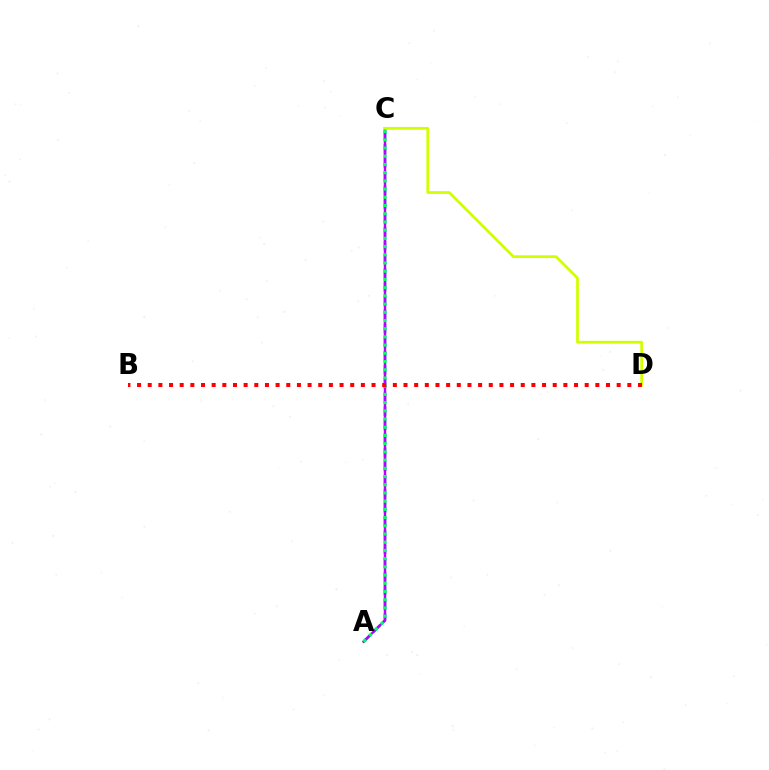{('A', 'C'): [{'color': '#0074ff', 'line_style': 'dashed', 'thickness': 1.87}, {'color': '#b900ff', 'line_style': 'solid', 'thickness': 1.78}, {'color': '#00ff5c', 'line_style': 'dotted', 'thickness': 2.23}], ('C', 'D'): [{'color': '#d1ff00', 'line_style': 'solid', 'thickness': 1.99}], ('B', 'D'): [{'color': '#ff0000', 'line_style': 'dotted', 'thickness': 2.9}]}